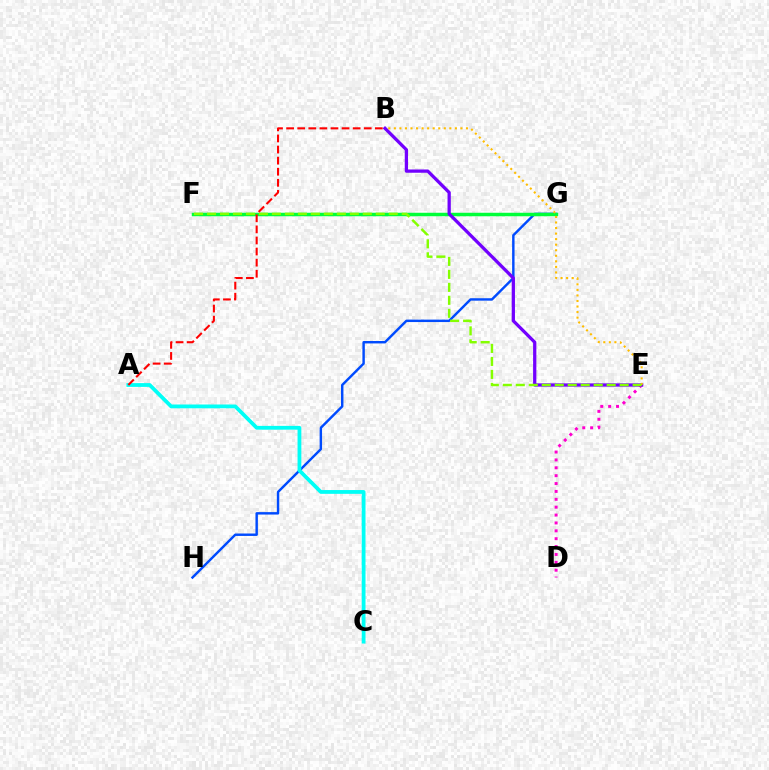{('G', 'H'): [{'color': '#004bff', 'line_style': 'solid', 'thickness': 1.75}], ('D', 'E'): [{'color': '#ff00cf', 'line_style': 'dotted', 'thickness': 2.14}], ('F', 'G'): [{'color': '#00ff39', 'line_style': 'solid', 'thickness': 2.5}], ('B', 'E'): [{'color': '#7200ff', 'line_style': 'solid', 'thickness': 2.35}, {'color': '#ffbd00', 'line_style': 'dotted', 'thickness': 1.51}], ('A', 'C'): [{'color': '#00fff6', 'line_style': 'solid', 'thickness': 2.72}], ('E', 'F'): [{'color': '#84ff00', 'line_style': 'dashed', 'thickness': 1.76}], ('A', 'B'): [{'color': '#ff0000', 'line_style': 'dashed', 'thickness': 1.51}]}